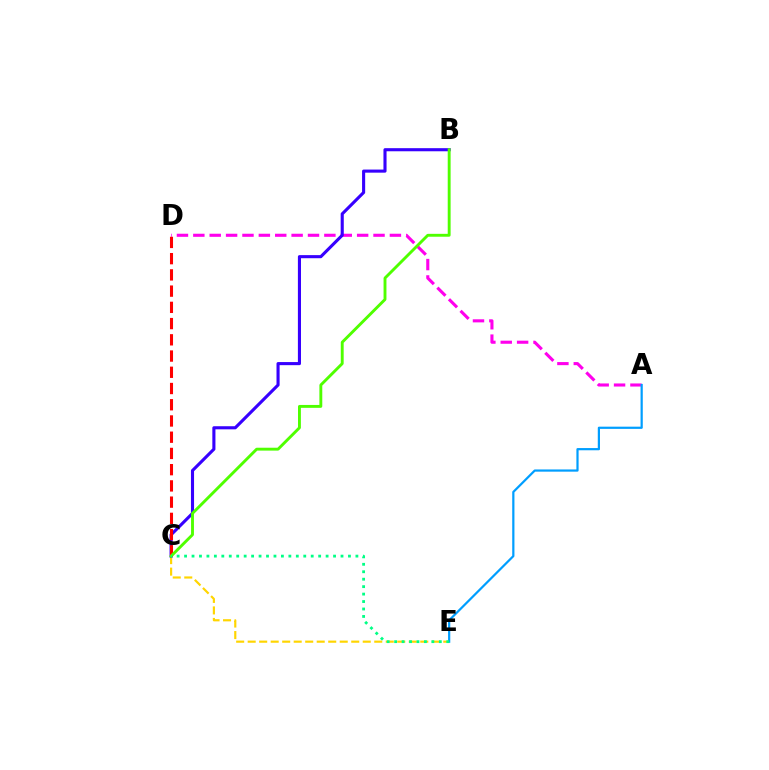{('C', 'E'): [{'color': '#ffd500', 'line_style': 'dashed', 'thickness': 1.56}, {'color': '#00ff86', 'line_style': 'dotted', 'thickness': 2.02}], ('A', 'D'): [{'color': '#ff00ed', 'line_style': 'dashed', 'thickness': 2.23}], ('A', 'E'): [{'color': '#009eff', 'line_style': 'solid', 'thickness': 1.59}], ('B', 'C'): [{'color': '#3700ff', 'line_style': 'solid', 'thickness': 2.23}, {'color': '#4fff00', 'line_style': 'solid', 'thickness': 2.08}], ('C', 'D'): [{'color': '#ff0000', 'line_style': 'dashed', 'thickness': 2.21}]}